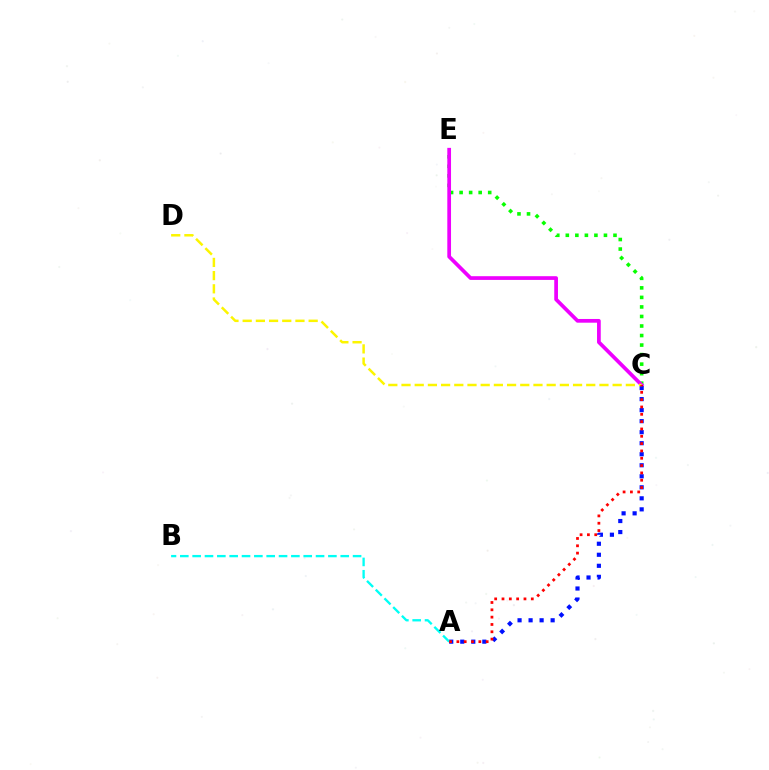{('C', 'E'): [{'color': '#08ff00', 'line_style': 'dotted', 'thickness': 2.59}, {'color': '#ee00ff', 'line_style': 'solid', 'thickness': 2.68}], ('A', 'C'): [{'color': '#0010ff', 'line_style': 'dotted', 'thickness': 3.0}, {'color': '#ff0000', 'line_style': 'dotted', 'thickness': 1.99}], ('C', 'D'): [{'color': '#fcf500', 'line_style': 'dashed', 'thickness': 1.79}], ('A', 'B'): [{'color': '#00fff6', 'line_style': 'dashed', 'thickness': 1.68}]}